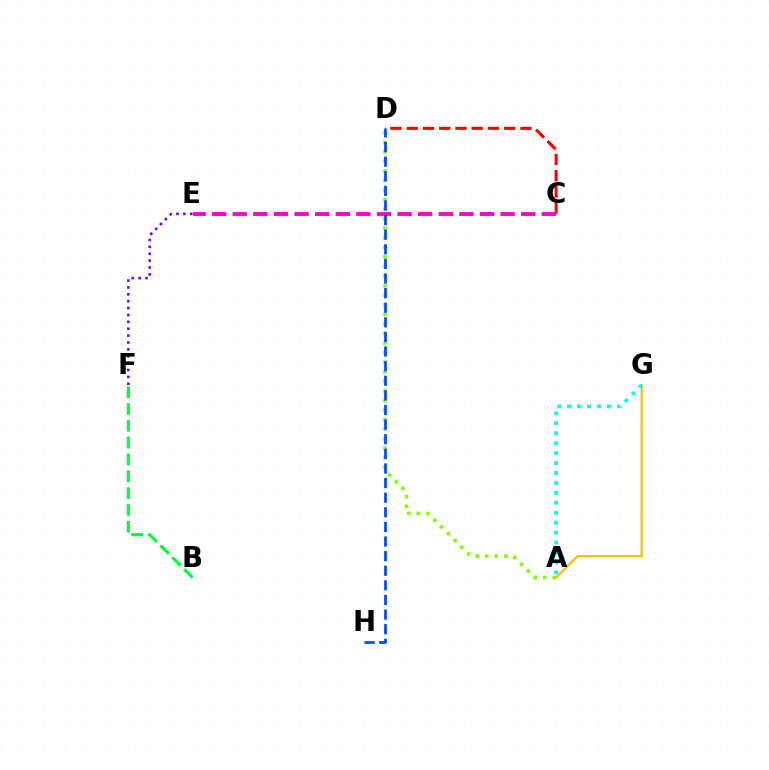{('C', 'E'): [{'color': '#ff00cf', 'line_style': 'dashed', 'thickness': 2.8}], ('A', 'G'): [{'color': '#ffbd00', 'line_style': 'solid', 'thickness': 1.62}, {'color': '#00fff6', 'line_style': 'dotted', 'thickness': 2.7}], ('A', 'D'): [{'color': '#84ff00', 'line_style': 'dotted', 'thickness': 2.6}], ('D', 'H'): [{'color': '#004bff', 'line_style': 'dashed', 'thickness': 1.98}], ('C', 'D'): [{'color': '#ff0000', 'line_style': 'dashed', 'thickness': 2.21}], ('B', 'F'): [{'color': '#00ff39', 'line_style': 'dashed', 'thickness': 2.28}], ('E', 'F'): [{'color': '#7200ff', 'line_style': 'dotted', 'thickness': 1.87}]}